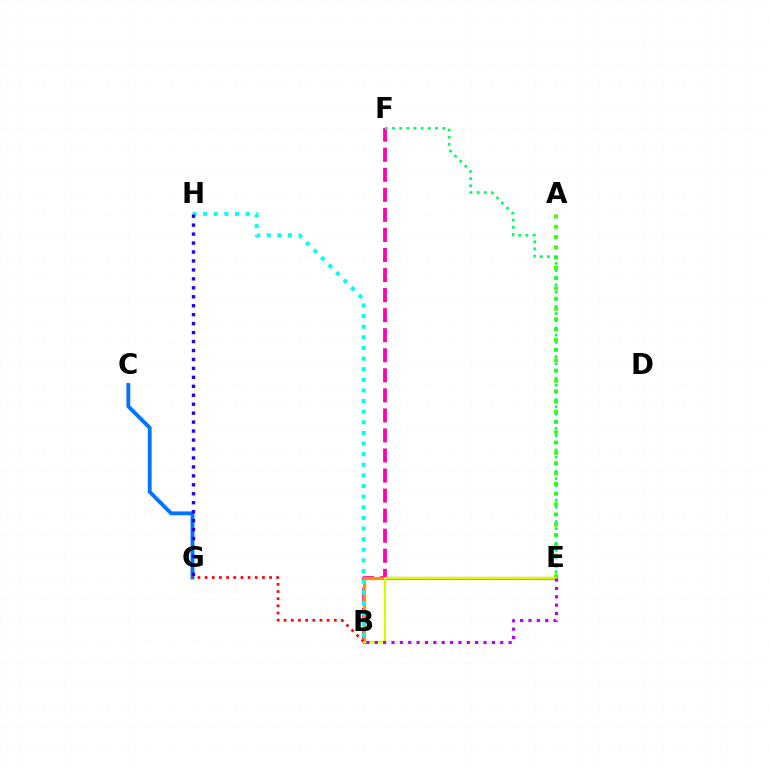{('B', 'F'): [{'color': '#ff00ac', 'line_style': 'dashed', 'thickness': 2.72}], ('A', 'E'): [{'color': '#3dff00', 'line_style': 'dotted', 'thickness': 2.79}], ('B', 'E'): [{'color': '#ff9400', 'line_style': 'solid', 'thickness': 2.33}, {'color': '#d1ff00', 'line_style': 'solid', 'thickness': 1.58}, {'color': '#b900ff', 'line_style': 'dotted', 'thickness': 2.27}], ('C', 'G'): [{'color': '#0074ff', 'line_style': 'solid', 'thickness': 2.77}], ('B', 'G'): [{'color': '#ff0000', 'line_style': 'dotted', 'thickness': 1.95}], ('E', 'F'): [{'color': '#00ff5c', 'line_style': 'dotted', 'thickness': 1.95}], ('B', 'H'): [{'color': '#00fff6', 'line_style': 'dotted', 'thickness': 2.89}], ('G', 'H'): [{'color': '#2500ff', 'line_style': 'dotted', 'thickness': 2.43}]}